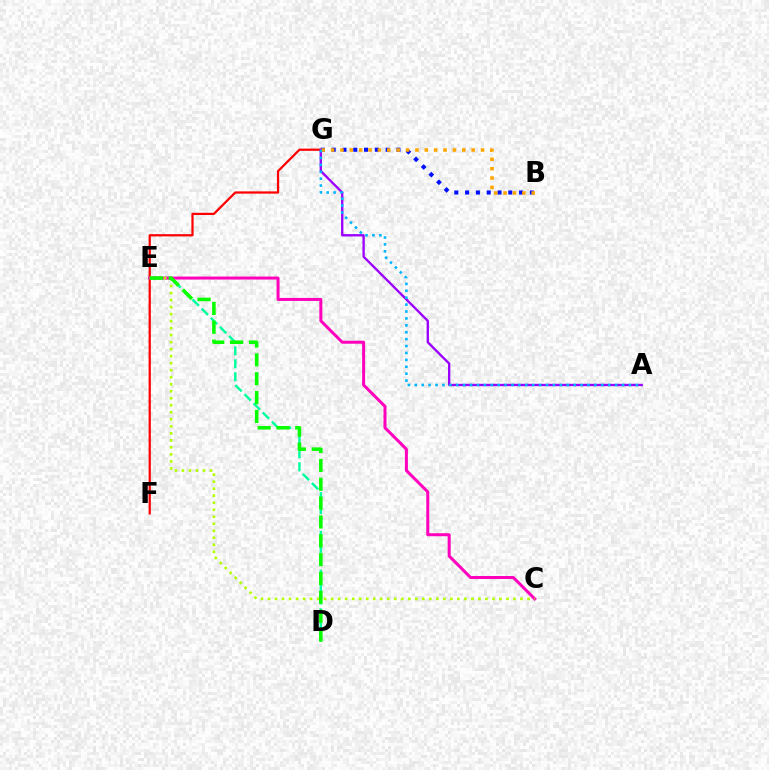{('D', 'E'): [{'color': '#00ff9d', 'line_style': 'dashed', 'thickness': 1.75}, {'color': '#08ff00', 'line_style': 'dashed', 'thickness': 2.56}], ('F', 'G'): [{'color': '#ff0000', 'line_style': 'solid', 'thickness': 1.62}], ('C', 'E'): [{'color': '#ff00bd', 'line_style': 'solid', 'thickness': 2.16}, {'color': '#b3ff00', 'line_style': 'dotted', 'thickness': 1.91}], ('B', 'G'): [{'color': '#0010ff', 'line_style': 'dotted', 'thickness': 2.93}, {'color': '#ffa500', 'line_style': 'dotted', 'thickness': 2.55}], ('A', 'G'): [{'color': '#9b00ff', 'line_style': 'solid', 'thickness': 1.69}, {'color': '#00b5ff', 'line_style': 'dotted', 'thickness': 1.88}]}